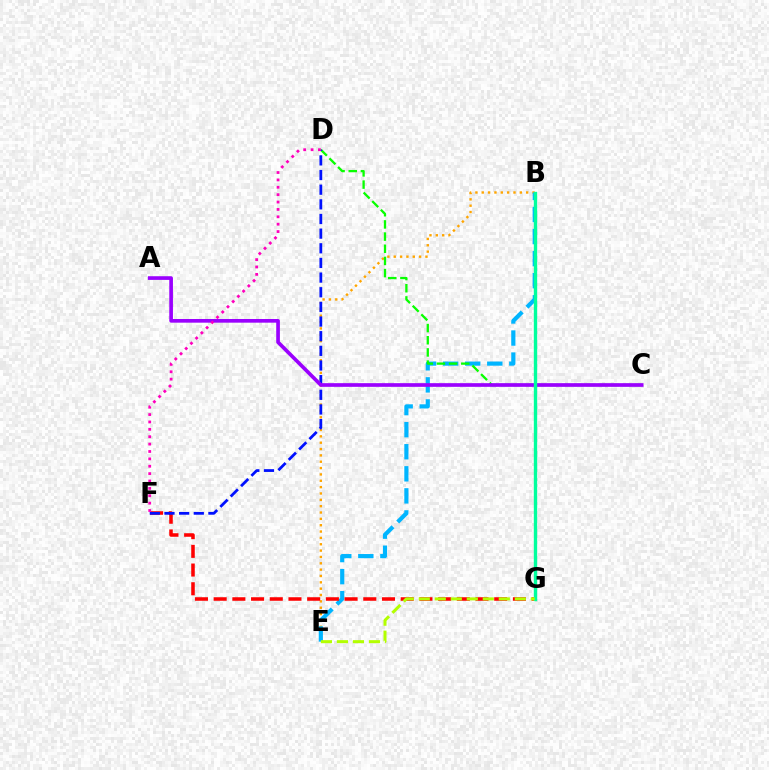{('B', 'E'): [{'color': '#ffa500', 'line_style': 'dotted', 'thickness': 1.72}, {'color': '#00b5ff', 'line_style': 'dashed', 'thickness': 3.0}], ('C', 'D'): [{'color': '#08ff00', 'line_style': 'dashed', 'thickness': 1.65}], ('F', 'G'): [{'color': '#ff0000', 'line_style': 'dashed', 'thickness': 2.54}], ('D', 'F'): [{'color': '#0010ff', 'line_style': 'dashed', 'thickness': 1.99}, {'color': '#ff00bd', 'line_style': 'dotted', 'thickness': 2.01}], ('A', 'C'): [{'color': '#9b00ff', 'line_style': 'solid', 'thickness': 2.64}], ('B', 'G'): [{'color': '#00ff9d', 'line_style': 'solid', 'thickness': 2.42}], ('E', 'G'): [{'color': '#b3ff00', 'line_style': 'dashed', 'thickness': 2.18}]}